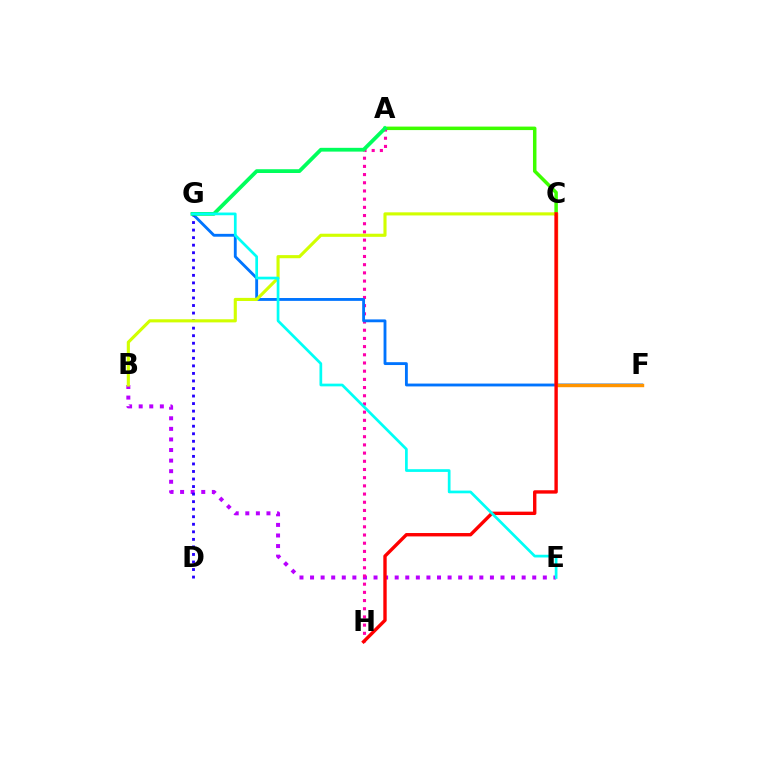{('B', 'E'): [{'color': '#b900ff', 'line_style': 'dotted', 'thickness': 2.87}], ('A', 'C'): [{'color': '#3dff00', 'line_style': 'solid', 'thickness': 2.51}], ('A', 'H'): [{'color': '#ff00ac', 'line_style': 'dotted', 'thickness': 2.23}], ('F', 'G'): [{'color': '#0074ff', 'line_style': 'solid', 'thickness': 2.05}], ('D', 'G'): [{'color': '#2500ff', 'line_style': 'dotted', 'thickness': 2.05}], ('C', 'F'): [{'color': '#ff9400', 'line_style': 'solid', 'thickness': 2.46}], ('B', 'C'): [{'color': '#d1ff00', 'line_style': 'solid', 'thickness': 2.24}], ('A', 'G'): [{'color': '#00ff5c', 'line_style': 'solid', 'thickness': 2.72}], ('C', 'H'): [{'color': '#ff0000', 'line_style': 'solid', 'thickness': 2.43}], ('E', 'G'): [{'color': '#00fff6', 'line_style': 'solid', 'thickness': 1.95}]}